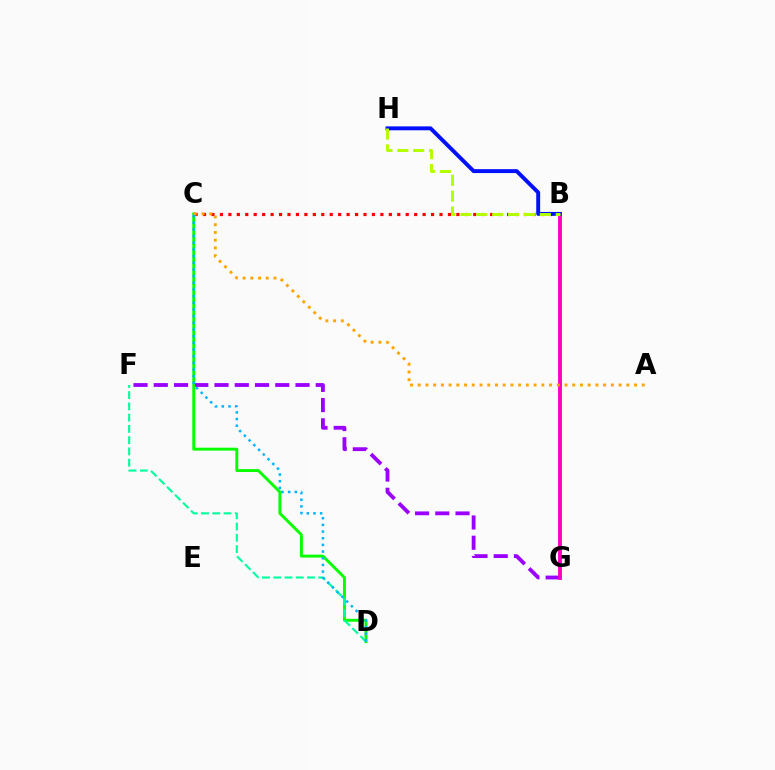{('B', 'C'): [{'color': '#ff0000', 'line_style': 'dotted', 'thickness': 2.29}], ('F', 'G'): [{'color': '#9b00ff', 'line_style': 'dashed', 'thickness': 2.75}], ('B', 'G'): [{'color': '#ff00bd', 'line_style': 'solid', 'thickness': 2.79}], ('C', 'D'): [{'color': '#08ff00', 'line_style': 'solid', 'thickness': 2.11}, {'color': '#00b5ff', 'line_style': 'dotted', 'thickness': 1.81}], ('A', 'C'): [{'color': '#ffa500', 'line_style': 'dotted', 'thickness': 2.1}], ('B', 'H'): [{'color': '#0010ff', 'line_style': 'solid', 'thickness': 2.82}, {'color': '#b3ff00', 'line_style': 'dashed', 'thickness': 2.16}], ('D', 'F'): [{'color': '#00ff9d', 'line_style': 'dashed', 'thickness': 1.53}]}